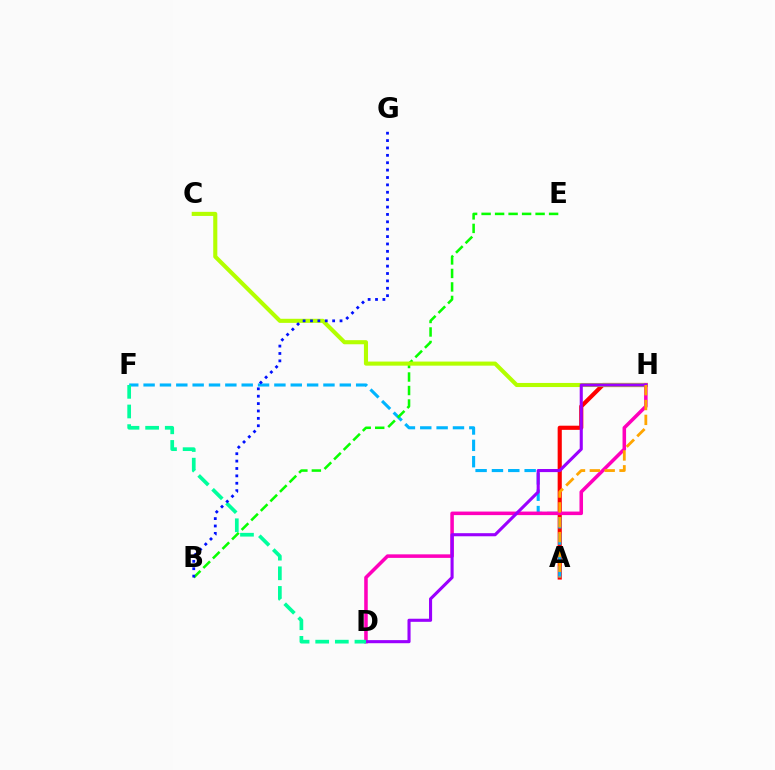{('A', 'H'): [{'color': '#ff0000', 'line_style': 'solid', 'thickness': 2.99}, {'color': '#ffa500', 'line_style': 'dashed', 'thickness': 2.02}], ('A', 'F'): [{'color': '#00b5ff', 'line_style': 'dashed', 'thickness': 2.22}], ('B', 'E'): [{'color': '#08ff00', 'line_style': 'dashed', 'thickness': 1.83}], ('C', 'H'): [{'color': '#b3ff00', 'line_style': 'solid', 'thickness': 2.95}], ('D', 'H'): [{'color': '#ff00bd', 'line_style': 'solid', 'thickness': 2.55}, {'color': '#9b00ff', 'line_style': 'solid', 'thickness': 2.23}], ('D', 'F'): [{'color': '#00ff9d', 'line_style': 'dashed', 'thickness': 2.67}], ('B', 'G'): [{'color': '#0010ff', 'line_style': 'dotted', 'thickness': 2.01}]}